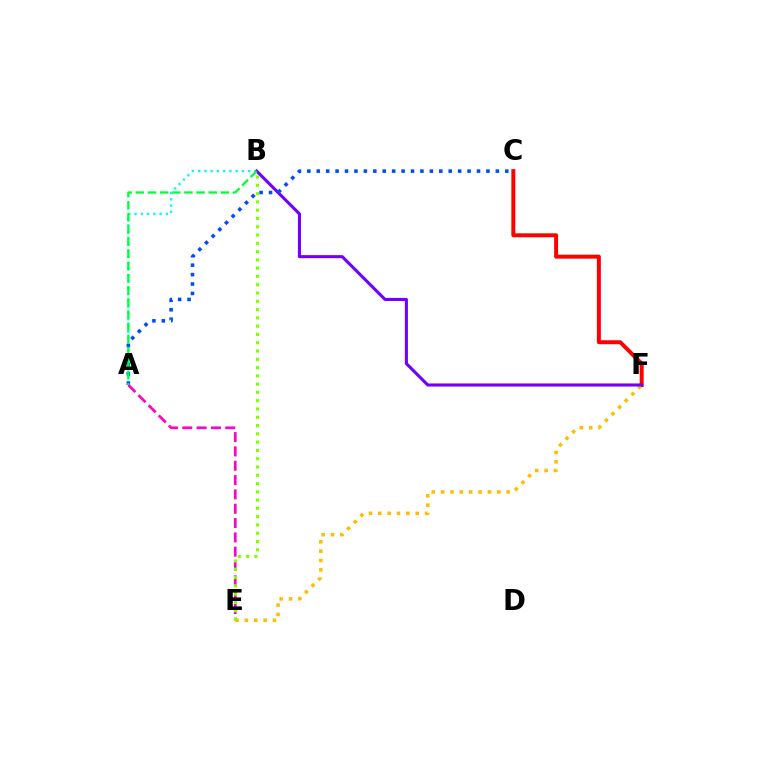{('A', 'E'): [{'color': '#ff00cf', 'line_style': 'dashed', 'thickness': 1.95}], ('C', 'F'): [{'color': '#ff0000', 'line_style': 'solid', 'thickness': 2.86}], ('E', 'F'): [{'color': '#ffbd00', 'line_style': 'dotted', 'thickness': 2.54}], ('A', 'B'): [{'color': '#00fff6', 'line_style': 'dotted', 'thickness': 1.7}, {'color': '#00ff39', 'line_style': 'dashed', 'thickness': 1.65}], ('B', 'F'): [{'color': '#7200ff', 'line_style': 'solid', 'thickness': 2.22}], ('B', 'E'): [{'color': '#84ff00', 'line_style': 'dotted', 'thickness': 2.25}], ('A', 'C'): [{'color': '#004bff', 'line_style': 'dotted', 'thickness': 2.56}]}